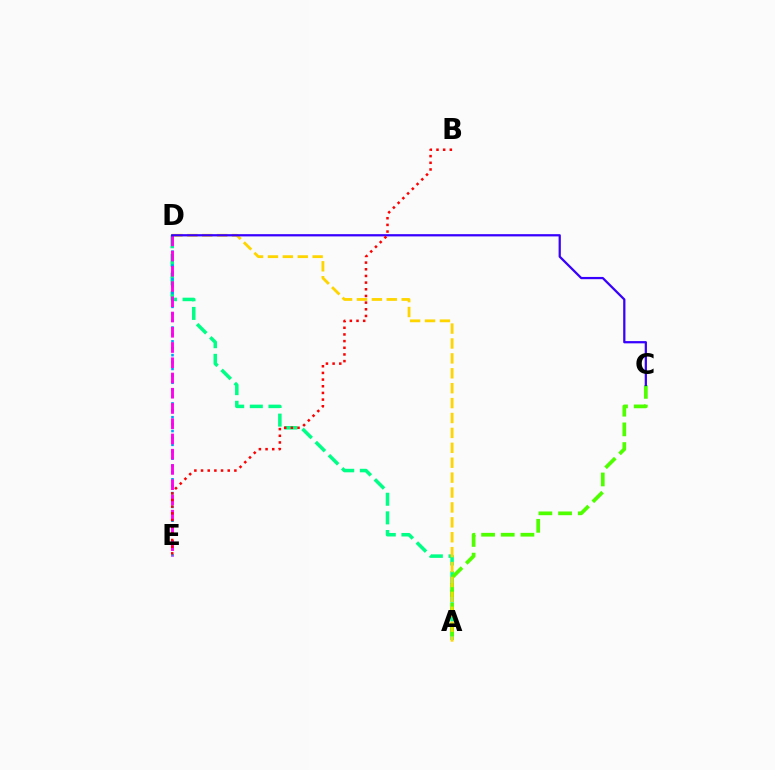{('A', 'D'): [{'color': '#00ff86', 'line_style': 'dashed', 'thickness': 2.53}, {'color': '#ffd500', 'line_style': 'dashed', 'thickness': 2.02}], ('A', 'C'): [{'color': '#4fff00', 'line_style': 'dashed', 'thickness': 2.67}], ('D', 'E'): [{'color': '#009eff', 'line_style': 'dotted', 'thickness': 1.87}, {'color': '#ff00ed', 'line_style': 'dashed', 'thickness': 2.07}], ('C', 'D'): [{'color': '#3700ff', 'line_style': 'solid', 'thickness': 1.62}], ('B', 'E'): [{'color': '#ff0000', 'line_style': 'dotted', 'thickness': 1.81}]}